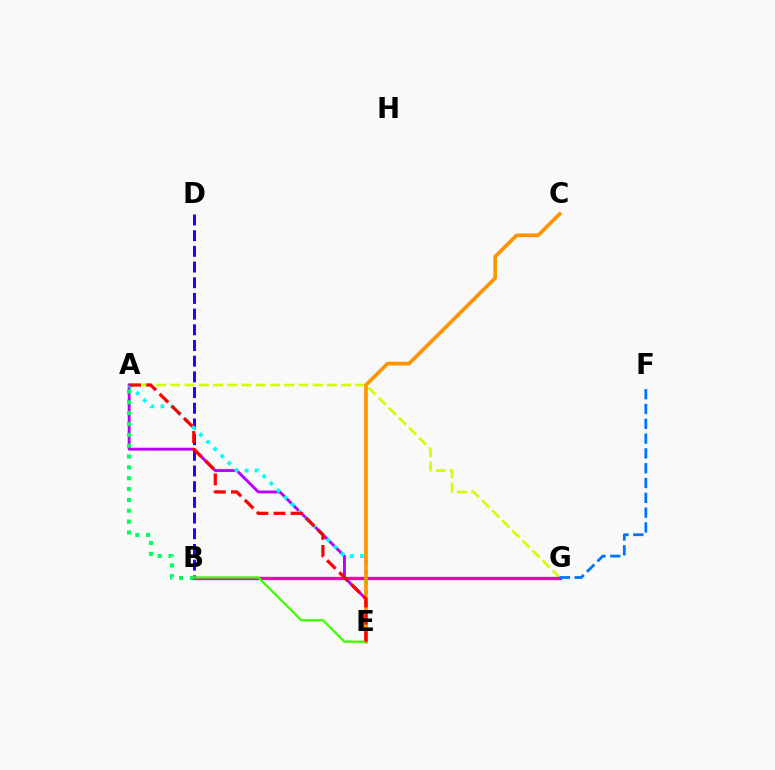{('A', 'E'): [{'color': '#b900ff', 'line_style': 'solid', 'thickness': 2.08}, {'color': '#00fff6', 'line_style': 'dotted', 'thickness': 2.73}, {'color': '#ff0000', 'line_style': 'dashed', 'thickness': 2.32}], ('B', 'D'): [{'color': '#2500ff', 'line_style': 'dashed', 'thickness': 2.13}], ('A', 'B'): [{'color': '#00ff5c', 'line_style': 'dotted', 'thickness': 2.95}], ('A', 'G'): [{'color': '#d1ff00', 'line_style': 'dashed', 'thickness': 1.93}], ('B', 'G'): [{'color': '#ff00ac', 'line_style': 'solid', 'thickness': 2.38}], ('C', 'E'): [{'color': '#ff9400', 'line_style': 'solid', 'thickness': 2.64}], ('F', 'G'): [{'color': '#0074ff', 'line_style': 'dashed', 'thickness': 2.01}], ('B', 'E'): [{'color': '#3dff00', 'line_style': 'solid', 'thickness': 1.64}]}